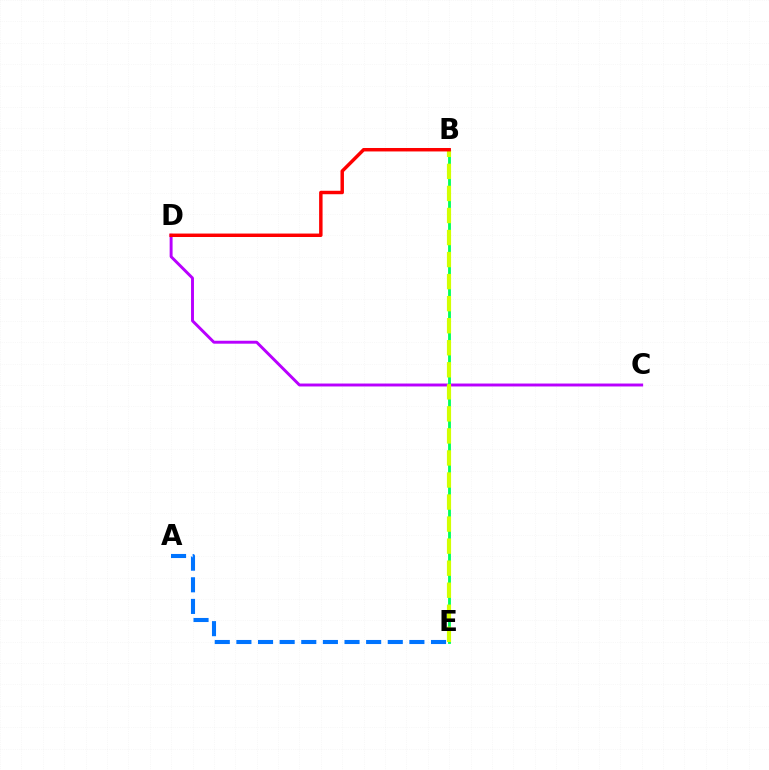{('C', 'D'): [{'color': '#b900ff', 'line_style': 'solid', 'thickness': 2.11}], ('B', 'E'): [{'color': '#00ff5c', 'line_style': 'solid', 'thickness': 2.04}, {'color': '#d1ff00', 'line_style': 'dashed', 'thickness': 2.99}], ('A', 'E'): [{'color': '#0074ff', 'line_style': 'dashed', 'thickness': 2.94}], ('B', 'D'): [{'color': '#ff0000', 'line_style': 'solid', 'thickness': 2.49}]}